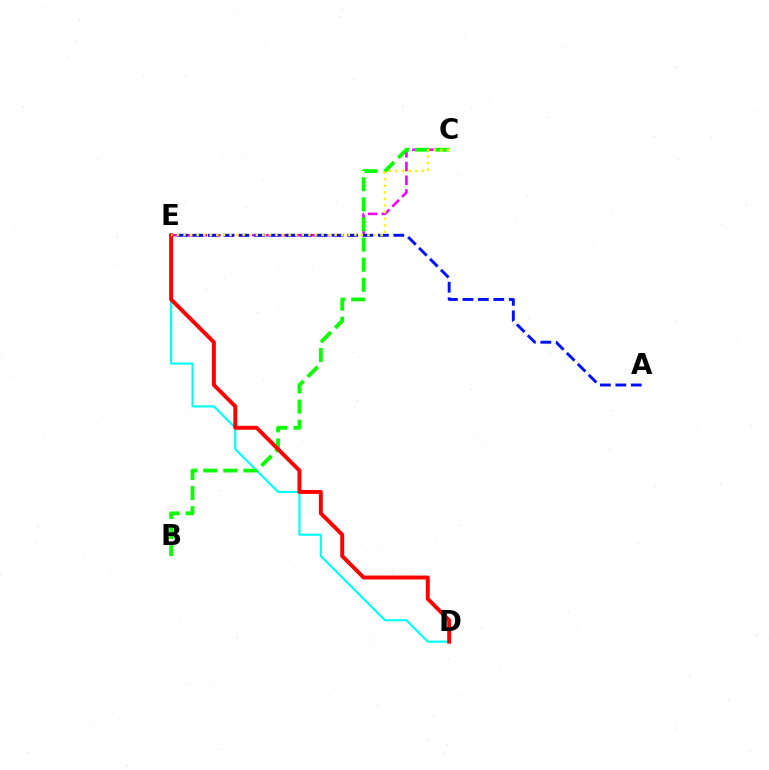{('D', 'E'): [{'color': '#00fff6', 'line_style': 'solid', 'thickness': 1.54}, {'color': '#ff0000', 'line_style': 'solid', 'thickness': 2.83}], ('C', 'E'): [{'color': '#ee00ff', 'line_style': 'dashed', 'thickness': 1.86}, {'color': '#fcf500', 'line_style': 'dotted', 'thickness': 1.79}], ('A', 'E'): [{'color': '#0010ff', 'line_style': 'dashed', 'thickness': 2.1}], ('B', 'C'): [{'color': '#08ff00', 'line_style': 'dashed', 'thickness': 2.73}]}